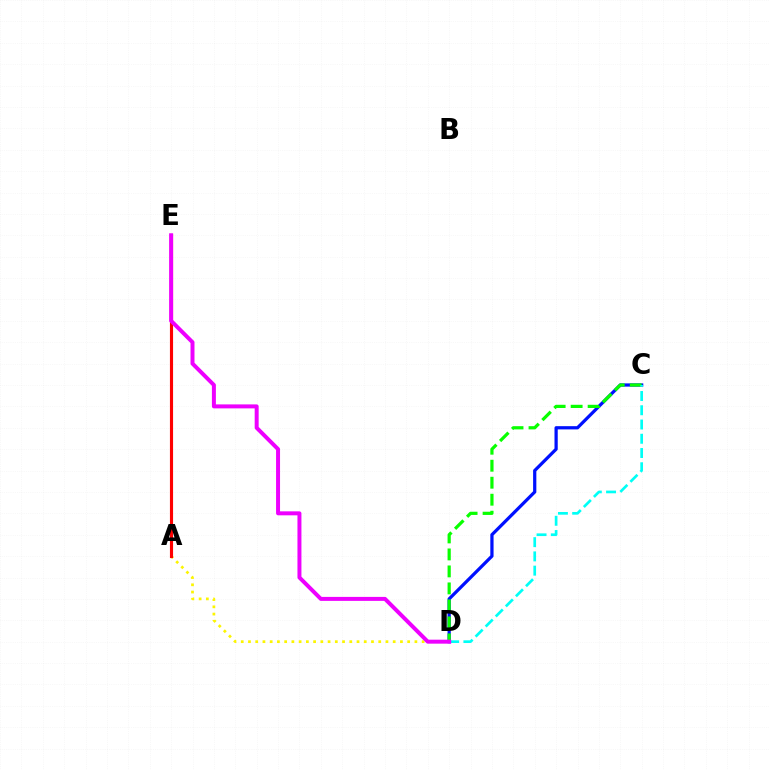{('C', 'D'): [{'color': '#0010ff', 'line_style': 'solid', 'thickness': 2.33}, {'color': '#08ff00', 'line_style': 'dashed', 'thickness': 2.31}, {'color': '#00fff6', 'line_style': 'dashed', 'thickness': 1.94}], ('A', 'D'): [{'color': '#fcf500', 'line_style': 'dotted', 'thickness': 1.97}], ('A', 'E'): [{'color': '#ff0000', 'line_style': 'solid', 'thickness': 2.26}], ('D', 'E'): [{'color': '#ee00ff', 'line_style': 'solid', 'thickness': 2.86}]}